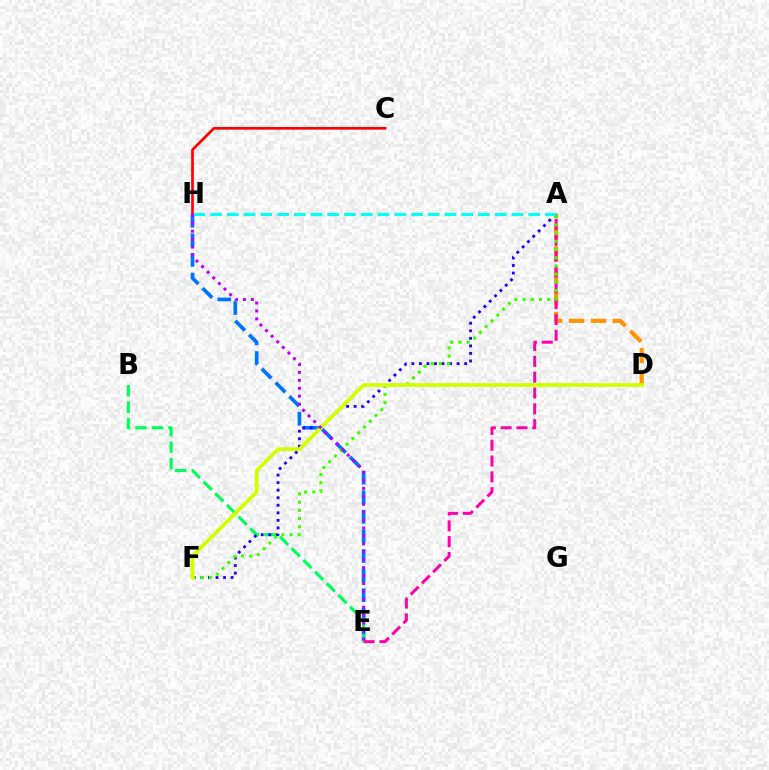{('E', 'H'): [{'color': '#0074ff', 'line_style': 'dashed', 'thickness': 2.66}, {'color': '#b900ff', 'line_style': 'dotted', 'thickness': 2.15}], ('B', 'E'): [{'color': '#00ff5c', 'line_style': 'dashed', 'thickness': 2.25}], ('A', 'D'): [{'color': '#ff9400', 'line_style': 'dashed', 'thickness': 2.96}], ('C', 'H'): [{'color': '#ff0000', 'line_style': 'solid', 'thickness': 1.91}], ('A', 'E'): [{'color': '#ff00ac', 'line_style': 'dashed', 'thickness': 2.15}], ('A', 'F'): [{'color': '#2500ff', 'line_style': 'dotted', 'thickness': 2.05}, {'color': '#3dff00', 'line_style': 'dotted', 'thickness': 2.23}], ('A', 'H'): [{'color': '#00fff6', 'line_style': 'dashed', 'thickness': 2.27}], ('D', 'F'): [{'color': '#d1ff00', 'line_style': 'solid', 'thickness': 2.7}]}